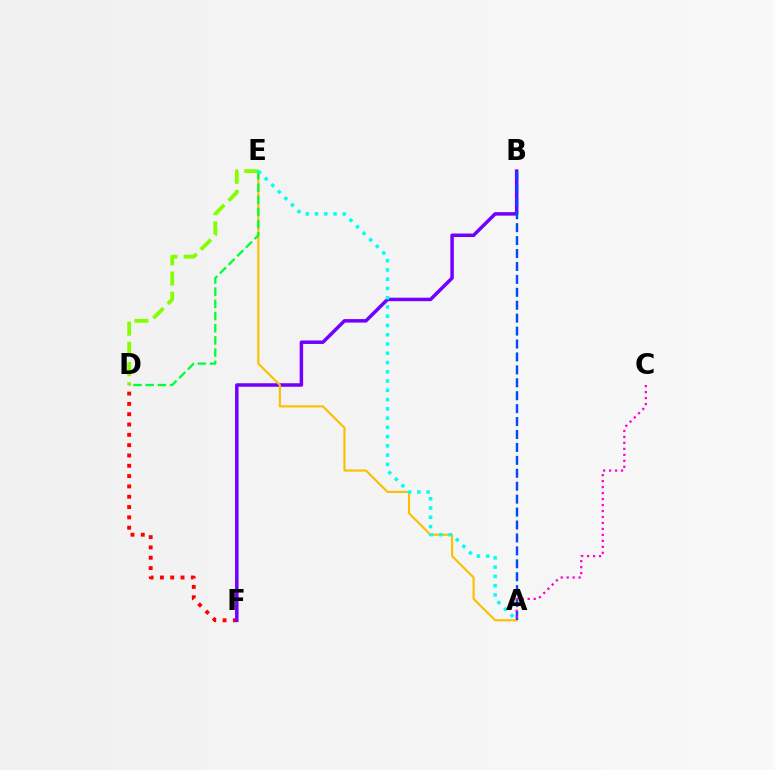{('D', 'F'): [{'color': '#ff0000', 'line_style': 'dotted', 'thickness': 2.8}], ('B', 'F'): [{'color': '#7200ff', 'line_style': 'solid', 'thickness': 2.51}], ('A', 'E'): [{'color': '#ffbd00', 'line_style': 'solid', 'thickness': 1.52}, {'color': '#00fff6', 'line_style': 'dotted', 'thickness': 2.52}], ('A', 'B'): [{'color': '#004bff', 'line_style': 'dashed', 'thickness': 1.76}], ('D', 'E'): [{'color': '#84ff00', 'line_style': 'dashed', 'thickness': 2.74}, {'color': '#00ff39', 'line_style': 'dashed', 'thickness': 1.66}], ('A', 'C'): [{'color': '#ff00cf', 'line_style': 'dotted', 'thickness': 1.62}]}